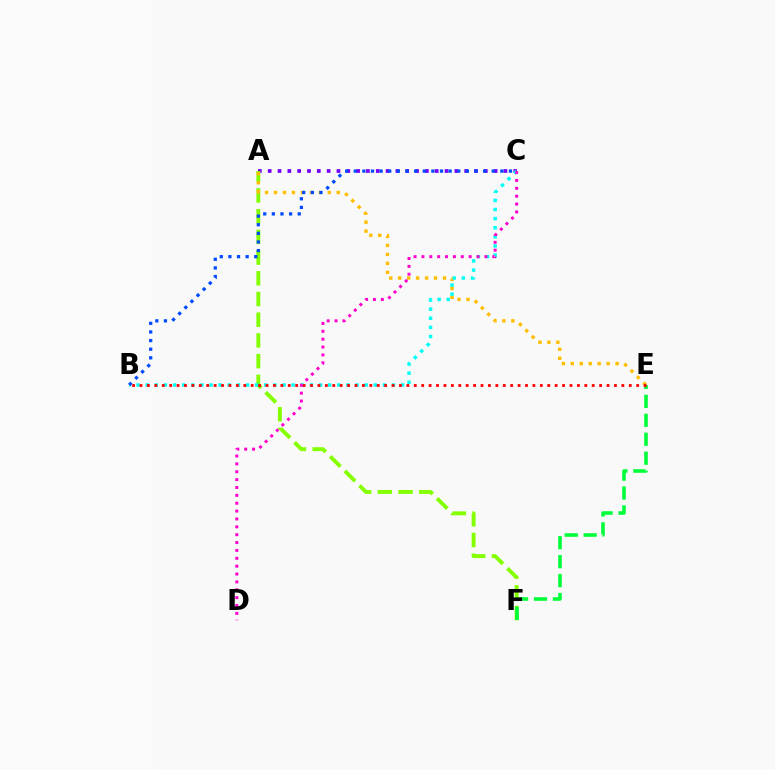{('A', 'C'): [{'color': '#7200ff', 'line_style': 'dotted', 'thickness': 2.67}], ('A', 'F'): [{'color': '#84ff00', 'line_style': 'dashed', 'thickness': 2.81}], ('E', 'F'): [{'color': '#00ff39', 'line_style': 'dashed', 'thickness': 2.57}], ('A', 'E'): [{'color': '#ffbd00', 'line_style': 'dotted', 'thickness': 2.44}], ('B', 'C'): [{'color': '#00fff6', 'line_style': 'dotted', 'thickness': 2.48}, {'color': '#004bff', 'line_style': 'dotted', 'thickness': 2.34}], ('B', 'E'): [{'color': '#ff0000', 'line_style': 'dotted', 'thickness': 2.01}], ('C', 'D'): [{'color': '#ff00cf', 'line_style': 'dotted', 'thickness': 2.14}]}